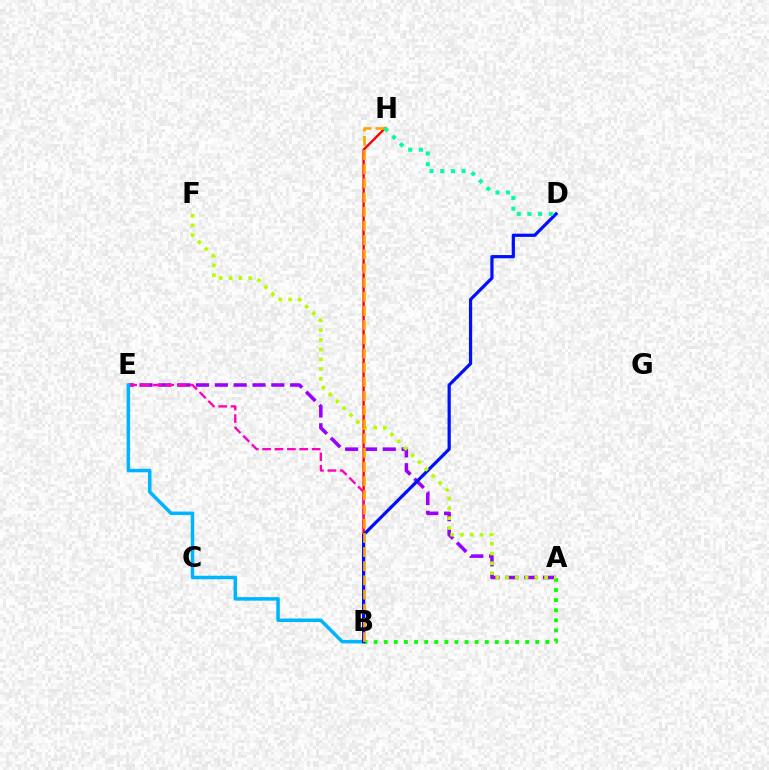{('B', 'H'): [{'color': '#ff0000', 'line_style': 'solid', 'thickness': 1.71}, {'color': '#ffa500', 'line_style': 'dashed', 'thickness': 1.93}], ('A', 'E'): [{'color': '#9b00ff', 'line_style': 'dashed', 'thickness': 2.56}], ('B', 'E'): [{'color': '#ff00bd', 'line_style': 'dashed', 'thickness': 1.68}, {'color': '#00b5ff', 'line_style': 'solid', 'thickness': 2.53}], ('A', 'B'): [{'color': '#08ff00', 'line_style': 'dotted', 'thickness': 2.74}], ('B', 'D'): [{'color': '#0010ff', 'line_style': 'solid', 'thickness': 2.31}], ('A', 'F'): [{'color': '#b3ff00', 'line_style': 'dotted', 'thickness': 2.65}], ('D', 'H'): [{'color': '#00ff9d', 'line_style': 'dotted', 'thickness': 2.9}]}